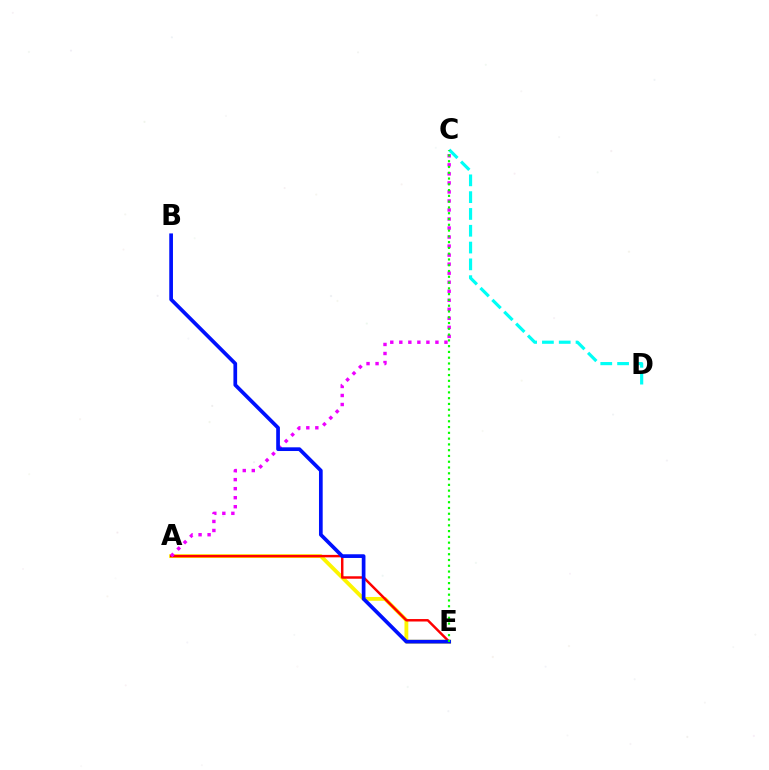{('C', 'D'): [{'color': '#00fff6', 'line_style': 'dashed', 'thickness': 2.28}], ('A', 'E'): [{'color': '#fcf500', 'line_style': 'solid', 'thickness': 2.76}, {'color': '#ff0000', 'line_style': 'solid', 'thickness': 1.77}], ('A', 'C'): [{'color': '#ee00ff', 'line_style': 'dotted', 'thickness': 2.45}], ('B', 'E'): [{'color': '#0010ff', 'line_style': 'solid', 'thickness': 2.67}], ('C', 'E'): [{'color': '#08ff00', 'line_style': 'dotted', 'thickness': 1.57}]}